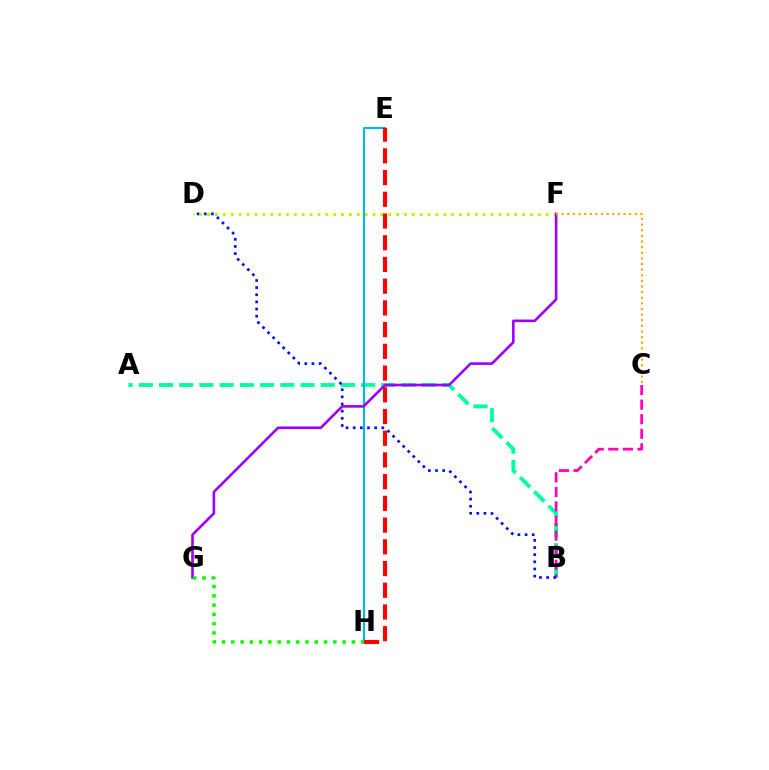{('A', 'B'): [{'color': '#00ff9d', 'line_style': 'dashed', 'thickness': 2.75}], ('B', 'C'): [{'color': '#ff00bd', 'line_style': 'dashed', 'thickness': 1.98}], ('B', 'D'): [{'color': '#0010ff', 'line_style': 'dotted', 'thickness': 1.94}], ('D', 'F'): [{'color': '#b3ff00', 'line_style': 'dotted', 'thickness': 2.14}], ('E', 'H'): [{'color': '#00b5ff', 'line_style': 'solid', 'thickness': 1.51}, {'color': '#ff0000', 'line_style': 'dashed', 'thickness': 2.95}], ('F', 'G'): [{'color': '#9b00ff', 'line_style': 'solid', 'thickness': 1.87}], ('C', 'F'): [{'color': '#ffa500', 'line_style': 'dotted', 'thickness': 1.53}], ('G', 'H'): [{'color': '#08ff00', 'line_style': 'dotted', 'thickness': 2.52}]}